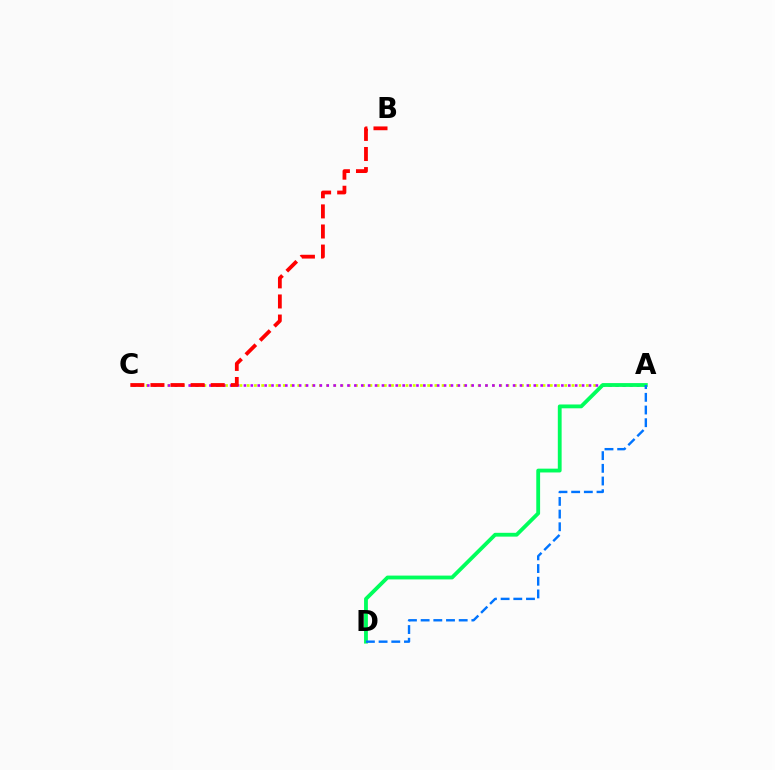{('A', 'C'): [{'color': '#d1ff00', 'line_style': 'dotted', 'thickness': 1.96}, {'color': '#b900ff', 'line_style': 'dotted', 'thickness': 1.88}], ('A', 'D'): [{'color': '#00ff5c', 'line_style': 'solid', 'thickness': 2.75}, {'color': '#0074ff', 'line_style': 'dashed', 'thickness': 1.72}], ('B', 'C'): [{'color': '#ff0000', 'line_style': 'dashed', 'thickness': 2.73}]}